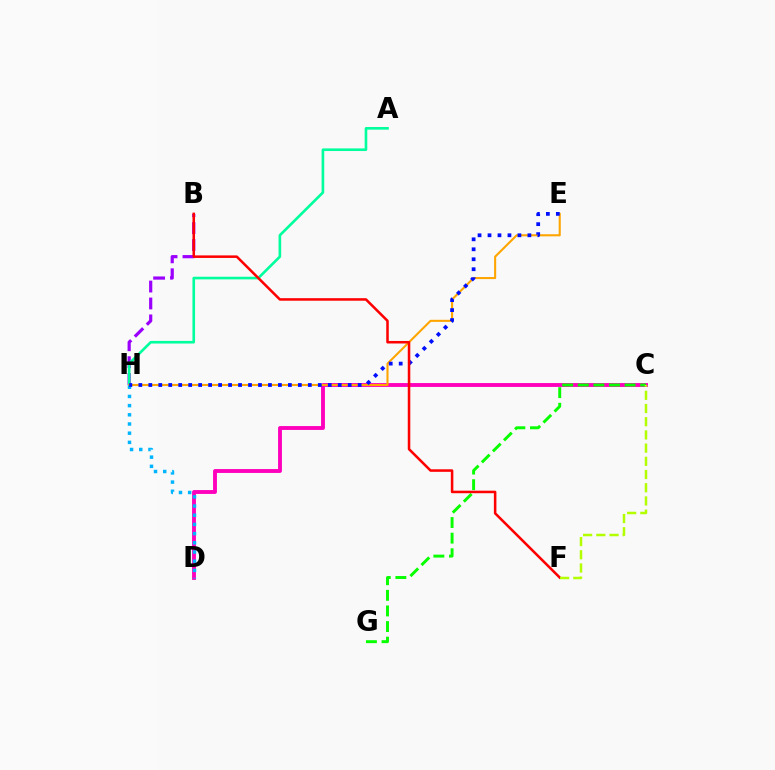{('C', 'D'): [{'color': '#ff00bd', 'line_style': 'solid', 'thickness': 2.79}], ('B', 'H'): [{'color': '#9b00ff', 'line_style': 'dashed', 'thickness': 2.3}], ('A', 'H'): [{'color': '#00ff9d', 'line_style': 'solid', 'thickness': 1.89}], ('C', 'G'): [{'color': '#08ff00', 'line_style': 'dashed', 'thickness': 2.12}], ('E', 'H'): [{'color': '#ffa500', 'line_style': 'solid', 'thickness': 1.5}, {'color': '#0010ff', 'line_style': 'dotted', 'thickness': 2.71}], ('D', 'H'): [{'color': '#00b5ff', 'line_style': 'dotted', 'thickness': 2.5}], ('B', 'F'): [{'color': '#ff0000', 'line_style': 'solid', 'thickness': 1.83}], ('C', 'F'): [{'color': '#b3ff00', 'line_style': 'dashed', 'thickness': 1.79}]}